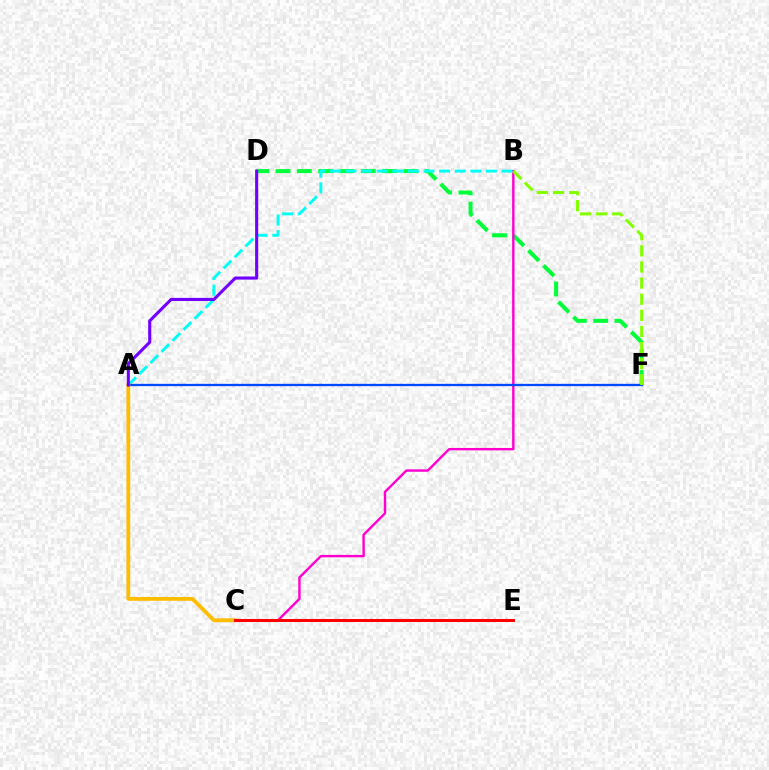{('D', 'F'): [{'color': '#00ff39', 'line_style': 'dashed', 'thickness': 2.89}], ('B', 'C'): [{'color': '#ff00cf', 'line_style': 'solid', 'thickness': 1.73}], ('A', 'B'): [{'color': '#00fff6', 'line_style': 'dashed', 'thickness': 2.12}], ('A', 'F'): [{'color': '#004bff', 'line_style': 'solid', 'thickness': 1.66}], ('A', 'C'): [{'color': '#ffbd00', 'line_style': 'solid', 'thickness': 2.74}], ('B', 'F'): [{'color': '#84ff00', 'line_style': 'dashed', 'thickness': 2.19}], ('A', 'D'): [{'color': '#7200ff', 'line_style': 'solid', 'thickness': 2.23}], ('C', 'E'): [{'color': '#ff0000', 'line_style': 'solid', 'thickness': 2.17}]}